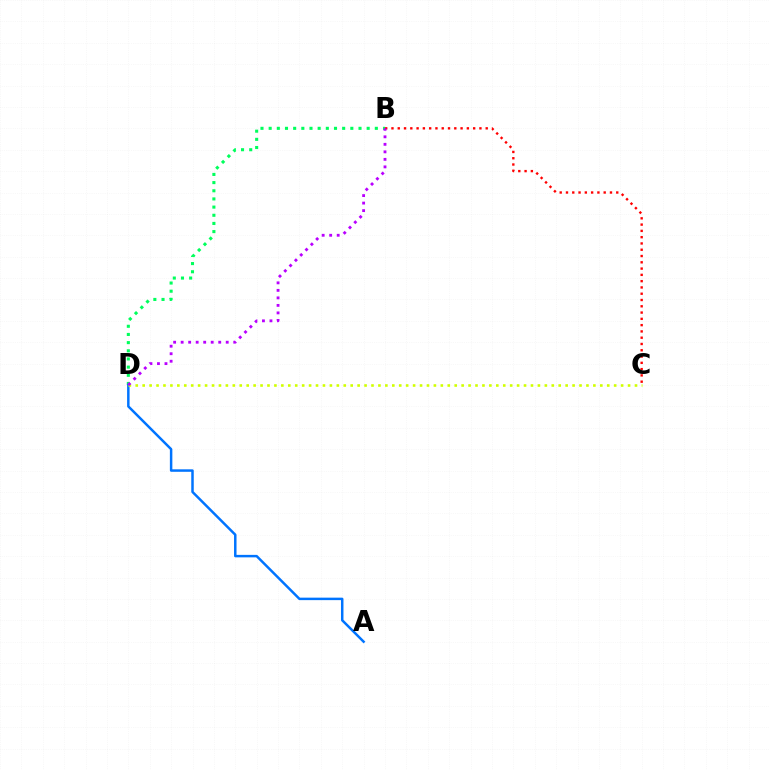{('B', 'D'): [{'color': '#00ff5c', 'line_style': 'dotted', 'thickness': 2.22}, {'color': '#b900ff', 'line_style': 'dotted', 'thickness': 2.04}], ('B', 'C'): [{'color': '#ff0000', 'line_style': 'dotted', 'thickness': 1.71}], ('A', 'D'): [{'color': '#0074ff', 'line_style': 'solid', 'thickness': 1.79}], ('C', 'D'): [{'color': '#d1ff00', 'line_style': 'dotted', 'thickness': 1.88}]}